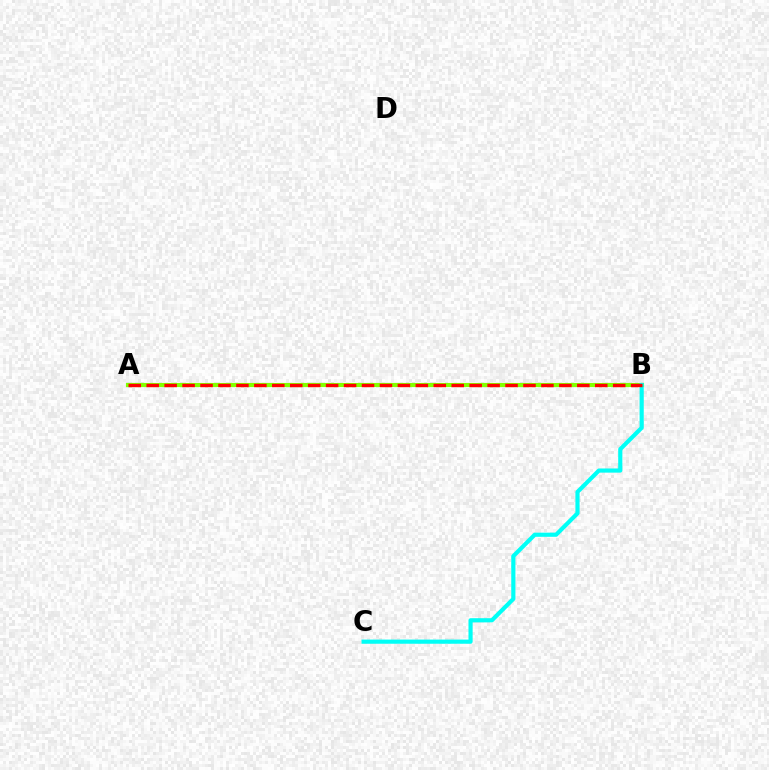{('A', 'B'): [{'color': '#7200ff', 'line_style': 'dashed', 'thickness': 2.89}, {'color': '#84ff00', 'line_style': 'solid', 'thickness': 2.96}, {'color': '#ff0000', 'line_style': 'dashed', 'thickness': 2.44}], ('B', 'C'): [{'color': '#00fff6', 'line_style': 'solid', 'thickness': 3.0}]}